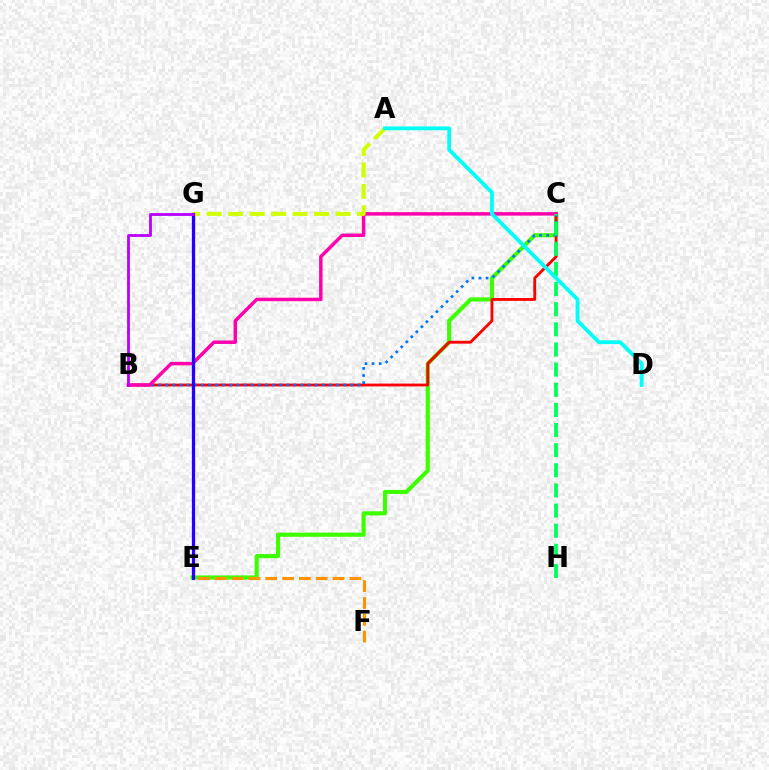{('C', 'E'): [{'color': '#3dff00', 'line_style': 'solid', 'thickness': 2.97}], ('B', 'C'): [{'color': '#ff0000', 'line_style': 'solid', 'thickness': 2.03}, {'color': '#0074ff', 'line_style': 'dotted', 'thickness': 1.93}, {'color': '#ff00ac', 'line_style': 'solid', 'thickness': 2.49}], ('A', 'G'): [{'color': '#d1ff00', 'line_style': 'dashed', 'thickness': 2.92}], ('C', 'H'): [{'color': '#00ff5c', 'line_style': 'dashed', 'thickness': 2.74}], ('A', 'D'): [{'color': '#00fff6', 'line_style': 'solid', 'thickness': 2.73}], ('E', 'G'): [{'color': '#2500ff', 'line_style': 'solid', 'thickness': 2.35}], ('B', 'G'): [{'color': '#b900ff', 'line_style': 'solid', 'thickness': 2.03}], ('E', 'F'): [{'color': '#ff9400', 'line_style': 'dashed', 'thickness': 2.29}]}